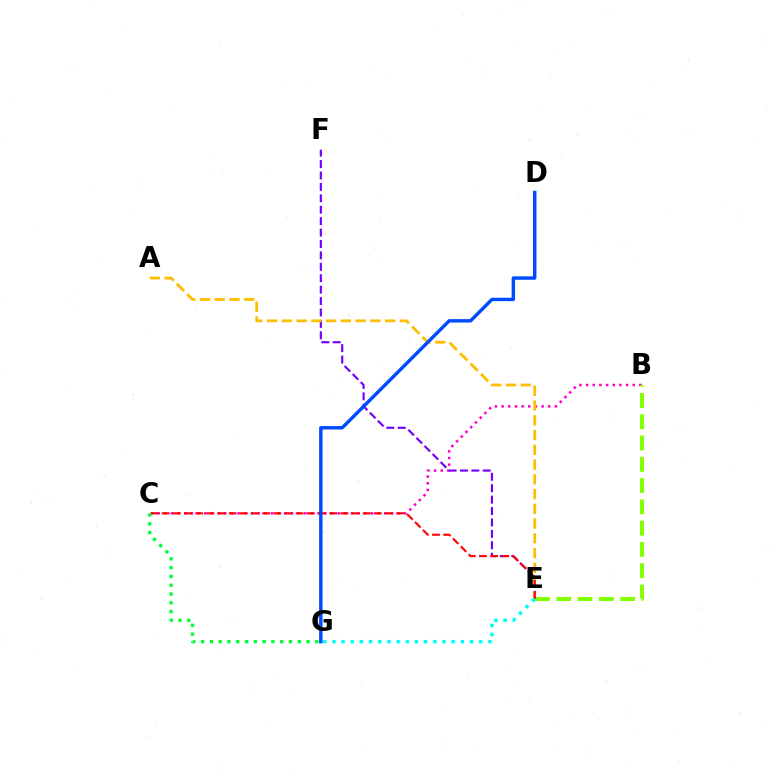{('B', 'C'): [{'color': '#ff00cf', 'line_style': 'dotted', 'thickness': 1.81}], ('E', 'F'): [{'color': '#7200ff', 'line_style': 'dashed', 'thickness': 1.55}], ('A', 'E'): [{'color': '#ffbd00', 'line_style': 'dashed', 'thickness': 2.0}], ('B', 'E'): [{'color': '#84ff00', 'line_style': 'dashed', 'thickness': 2.89}], ('C', 'E'): [{'color': '#ff0000', 'line_style': 'dashed', 'thickness': 1.52}], ('C', 'G'): [{'color': '#00ff39', 'line_style': 'dotted', 'thickness': 2.39}], ('D', 'G'): [{'color': '#004bff', 'line_style': 'solid', 'thickness': 2.47}], ('E', 'G'): [{'color': '#00fff6', 'line_style': 'dotted', 'thickness': 2.49}]}